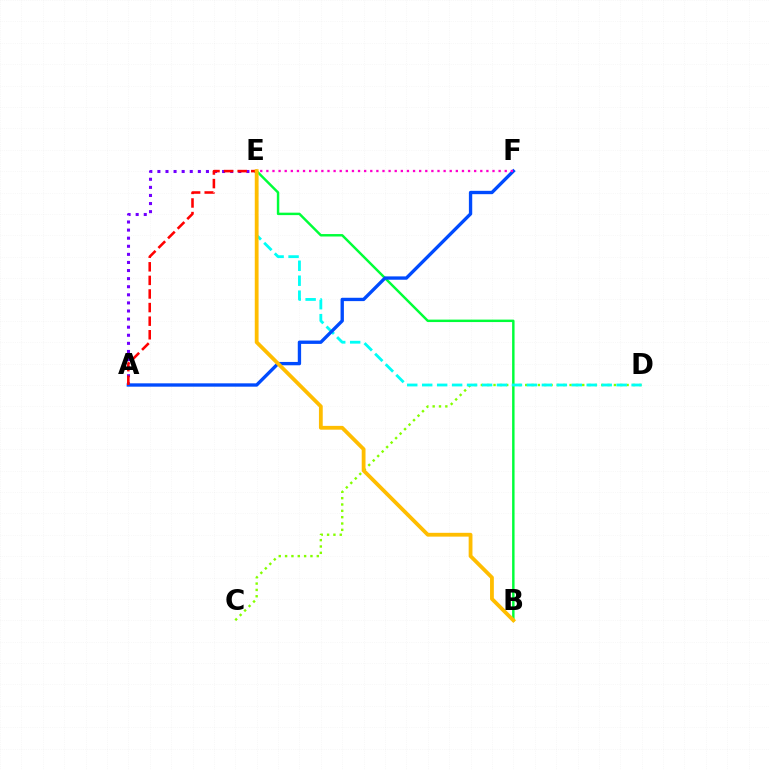{('B', 'E'): [{'color': '#00ff39', 'line_style': 'solid', 'thickness': 1.76}, {'color': '#ffbd00', 'line_style': 'solid', 'thickness': 2.74}], ('A', 'E'): [{'color': '#7200ff', 'line_style': 'dotted', 'thickness': 2.2}, {'color': '#ff0000', 'line_style': 'dashed', 'thickness': 1.85}], ('C', 'D'): [{'color': '#84ff00', 'line_style': 'dotted', 'thickness': 1.72}], ('D', 'E'): [{'color': '#00fff6', 'line_style': 'dashed', 'thickness': 2.03}], ('A', 'F'): [{'color': '#004bff', 'line_style': 'solid', 'thickness': 2.41}], ('E', 'F'): [{'color': '#ff00cf', 'line_style': 'dotted', 'thickness': 1.66}]}